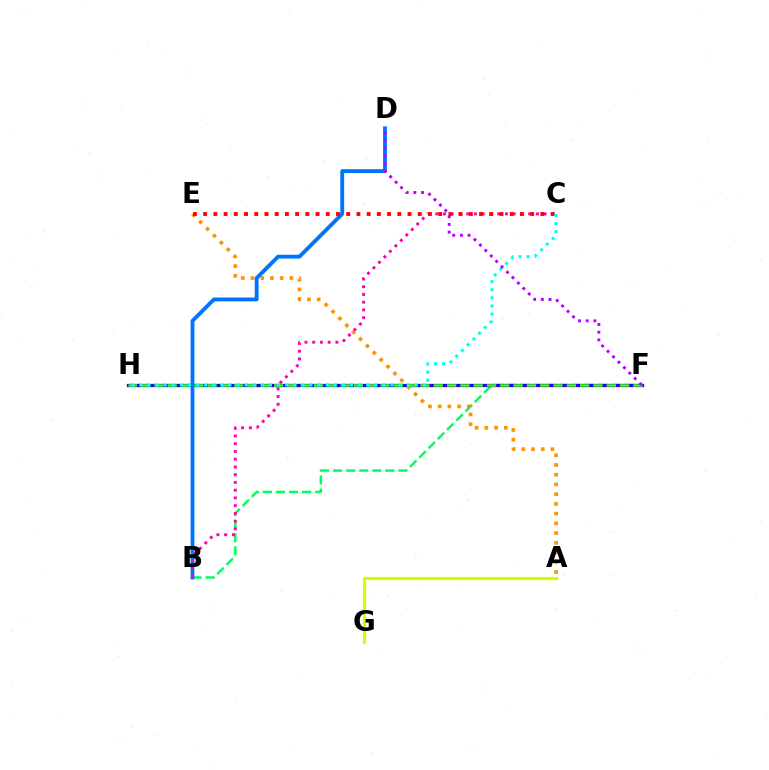{('B', 'F'): [{'color': '#00ff5c', 'line_style': 'dashed', 'thickness': 1.78}], ('F', 'H'): [{'color': '#2500ff', 'line_style': 'solid', 'thickness': 2.37}, {'color': '#3dff00', 'line_style': 'dashed', 'thickness': 1.81}], ('A', 'E'): [{'color': '#ff9400', 'line_style': 'dotted', 'thickness': 2.64}], ('B', 'D'): [{'color': '#0074ff', 'line_style': 'solid', 'thickness': 2.78}], ('B', 'C'): [{'color': '#ff00ac', 'line_style': 'dotted', 'thickness': 2.1}], ('C', 'E'): [{'color': '#ff0000', 'line_style': 'dotted', 'thickness': 2.78}], ('C', 'H'): [{'color': '#00fff6', 'line_style': 'dotted', 'thickness': 2.2}], ('A', 'G'): [{'color': '#d1ff00', 'line_style': 'solid', 'thickness': 2.33}], ('D', 'F'): [{'color': '#b900ff', 'line_style': 'dotted', 'thickness': 2.09}]}